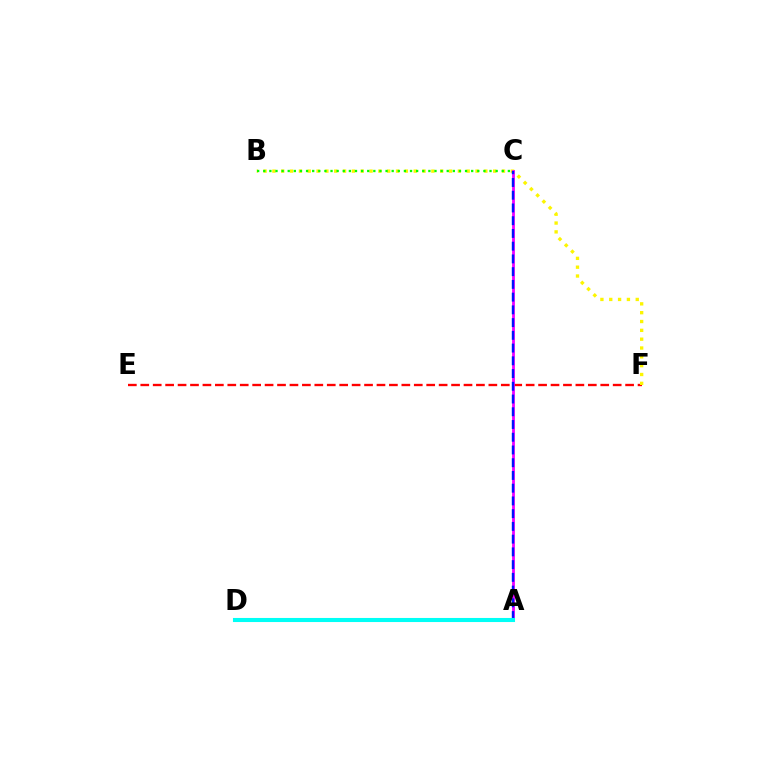{('E', 'F'): [{'color': '#ff0000', 'line_style': 'dashed', 'thickness': 1.69}], ('B', 'F'): [{'color': '#fcf500', 'line_style': 'dotted', 'thickness': 2.4}], ('B', 'C'): [{'color': '#08ff00', 'line_style': 'dotted', 'thickness': 1.66}], ('A', 'C'): [{'color': '#ee00ff', 'line_style': 'solid', 'thickness': 2.02}, {'color': '#0010ff', 'line_style': 'dashed', 'thickness': 1.73}], ('A', 'D'): [{'color': '#00fff6', 'line_style': 'solid', 'thickness': 2.93}]}